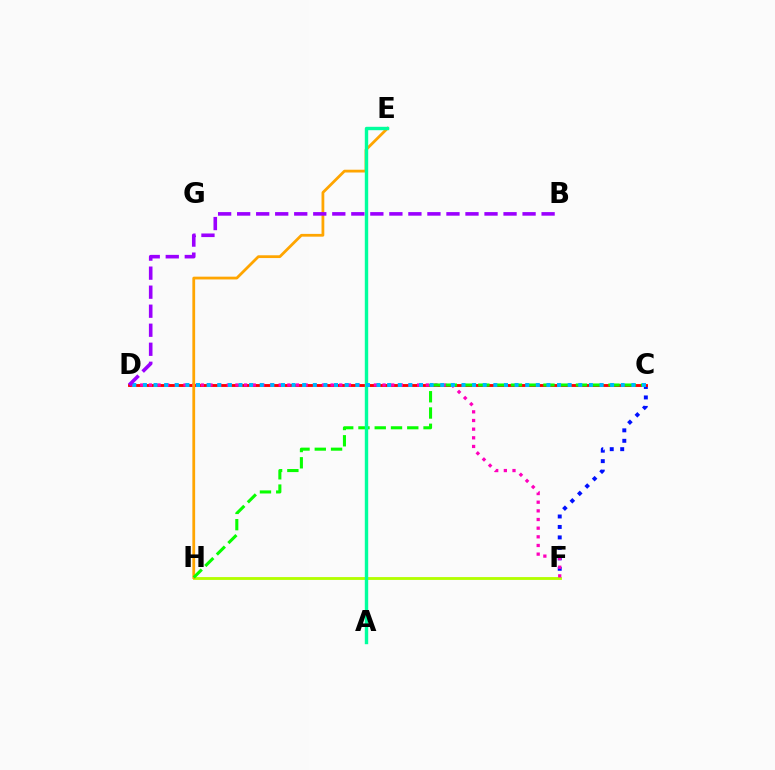{('C', 'F'): [{'color': '#0010ff', 'line_style': 'dotted', 'thickness': 2.84}], ('F', 'H'): [{'color': '#b3ff00', 'line_style': 'solid', 'thickness': 2.06}], ('C', 'D'): [{'color': '#ff0000', 'line_style': 'solid', 'thickness': 2.06}, {'color': '#00b5ff', 'line_style': 'dotted', 'thickness': 2.89}], ('D', 'F'): [{'color': '#ff00bd', 'line_style': 'dotted', 'thickness': 2.35}], ('E', 'H'): [{'color': '#ffa500', 'line_style': 'solid', 'thickness': 2.0}], ('C', 'H'): [{'color': '#08ff00', 'line_style': 'dashed', 'thickness': 2.21}], ('A', 'E'): [{'color': '#00ff9d', 'line_style': 'solid', 'thickness': 2.45}], ('B', 'D'): [{'color': '#9b00ff', 'line_style': 'dashed', 'thickness': 2.58}]}